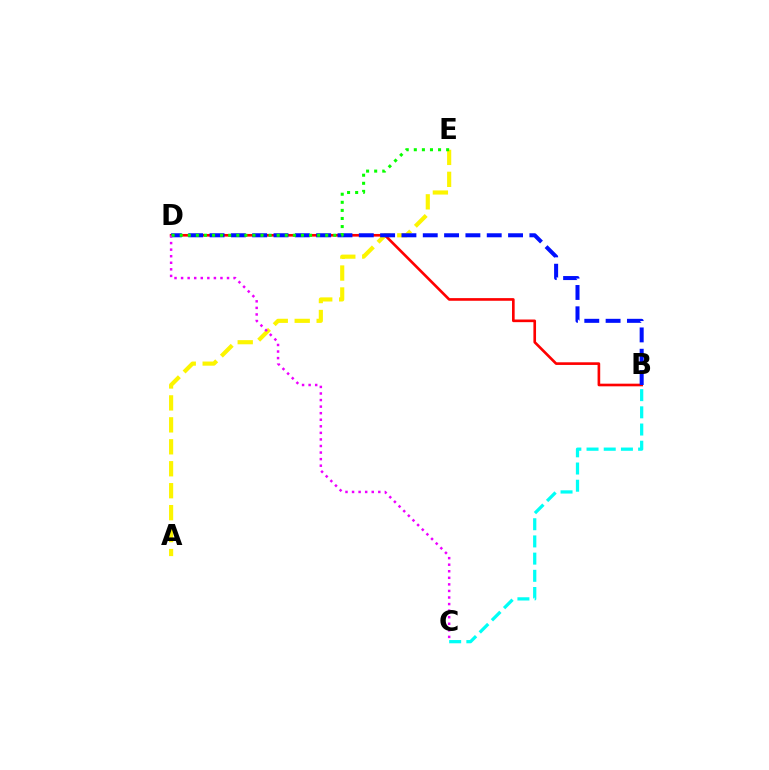{('A', 'E'): [{'color': '#fcf500', 'line_style': 'dashed', 'thickness': 2.98}], ('B', 'D'): [{'color': '#ff0000', 'line_style': 'solid', 'thickness': 1.9}, {'color': '#0010ff', 'line_style': 'dashed', 'thickness': 2.9}], ('C', 'D'): [{'color': '#ee00ff', 'line_style': 'dotted', 'thickness': 1.78}], ('D', 'E'): [{'color': '#08ff00', 'line_style': 'dotted', 'thickness': 2.2}], ('B', 'C'): [{'color': '#00fff6', 'line_style': 'dashed', 'thickness': 2.34}]}